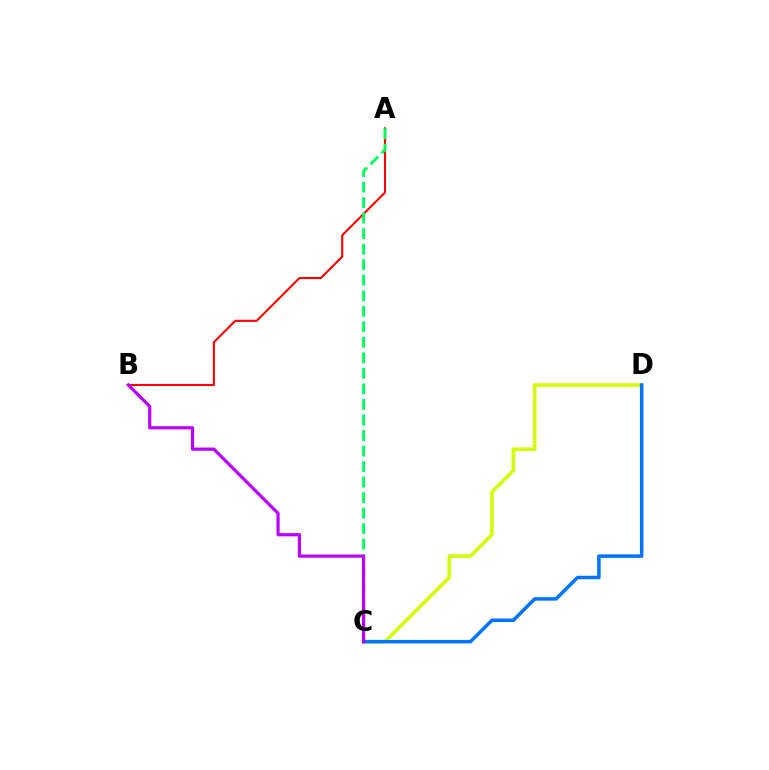{('A', 'B'): [{'color': '#ff0000', 'line_style': 'solid', 'thickness': 1.51}], ('A', 'C'): [{'color': '#00ff5c', 'line_style': 'dashed', 'thickness': 2.11}], ('C', 'D'): [{'color': '#d1ff00', 'line_style': 'solid', 'thickness': 2.54}, {'color': '#0074ff', 'line_style': 'solid', 'thickness': 2.51}], ('B', 'C'): [{'color': '#b900ff', 'line_style': 'solid', 'thickness': 2.3}]}